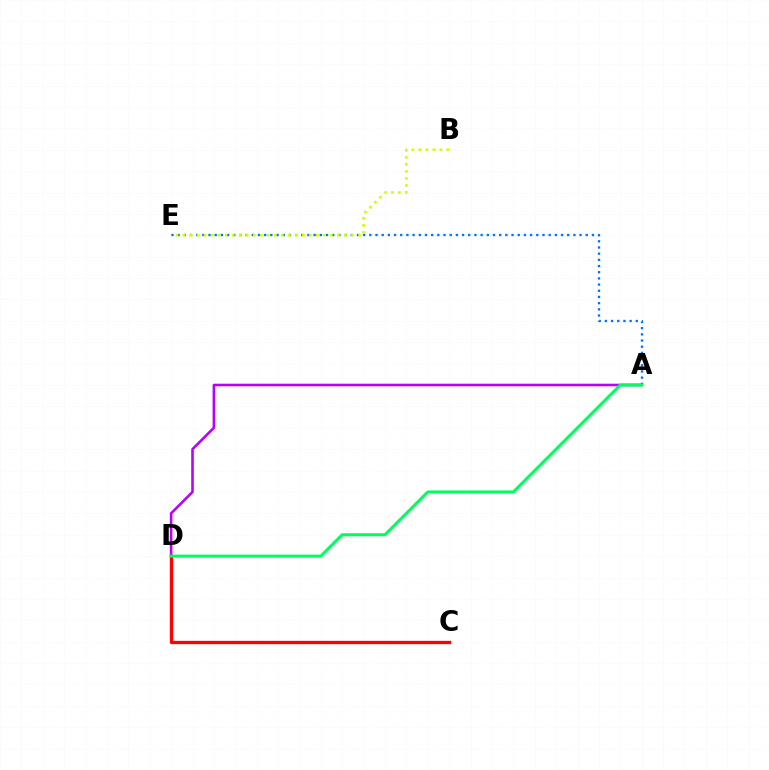{('A', 'D'): [{'color': '#b900ff', 'line_style': 'solid', 'thickness': 1.88}, {'color': '#00ff5c', 'line_style': 'solid', 'thickness': 2.18}], ('A', 'E'): [{'color': '#0074ff', 'line_style': 'dotted', 'thickness': 1.68}], ('B', 'E'): [{'color': '#d1ff00', 'line_style': 'dotted', 'thickness': 1.91}], ('C', 'D'): [{'color': '#ff0000', 'line_style': 'solid', 'thickness': 2.39}]}